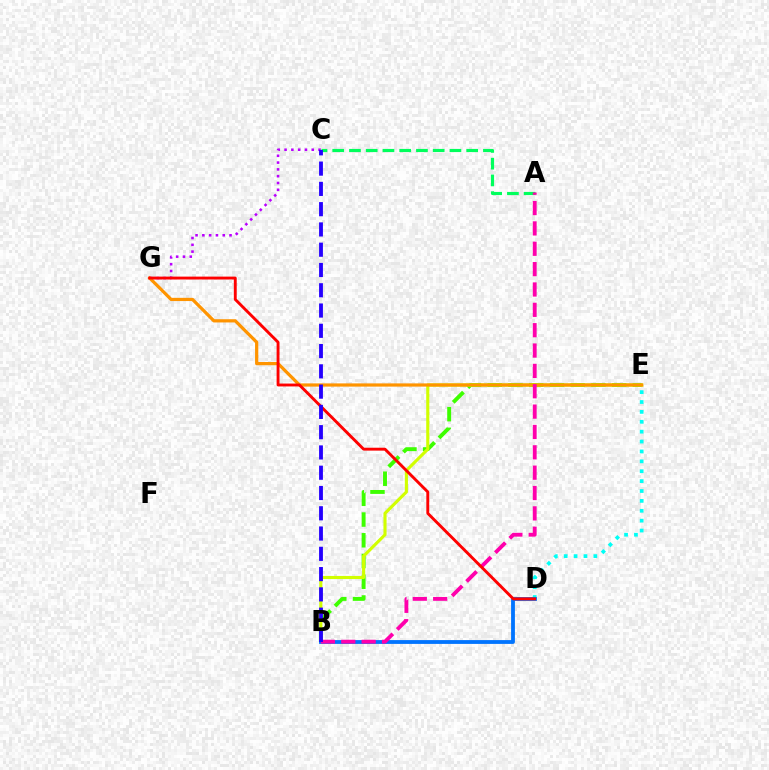{('B', 'E'): [{'color': '#3dff00', 'line_style': 'dashed', 'thickness': 2.82}, {'color': '#d1ff00', 'line_style': 'solid', 'thickness': 2.24}], ('D', 'E'): [{'color': '#00fff6', 'line_style': 'dotted', 'thickness': 2.69}], ('C', 'G'): [{'color': '#b900ff', 'line_style': 'dotted', 'thickness': 1.85}], ('A', 'C'): [{'color': '#00ff5c', 'line_style': 'dashed', 'thickness': 2.27}], ('E', 'G'): [{'color': '#ff9400', 'line_style': 'solid', 'thickness': 2.32}], ('B', 'D'): [{'color': '#0074ff', 'line_style': 'solid', 'thickness': 2.75}], ('A', 'B'): [{'color': '#ff00ac', 'line_style': 'dashed', 'thickness': 2.77}], ('D', 'G'): [{'color': '#ff0000', 'line_style': 'solid', 'thickness': 2.08}], ('B', 'C'): [{'color': '#2500ff', 'line_style': 'dashed', 'thickness': 2.75}]}